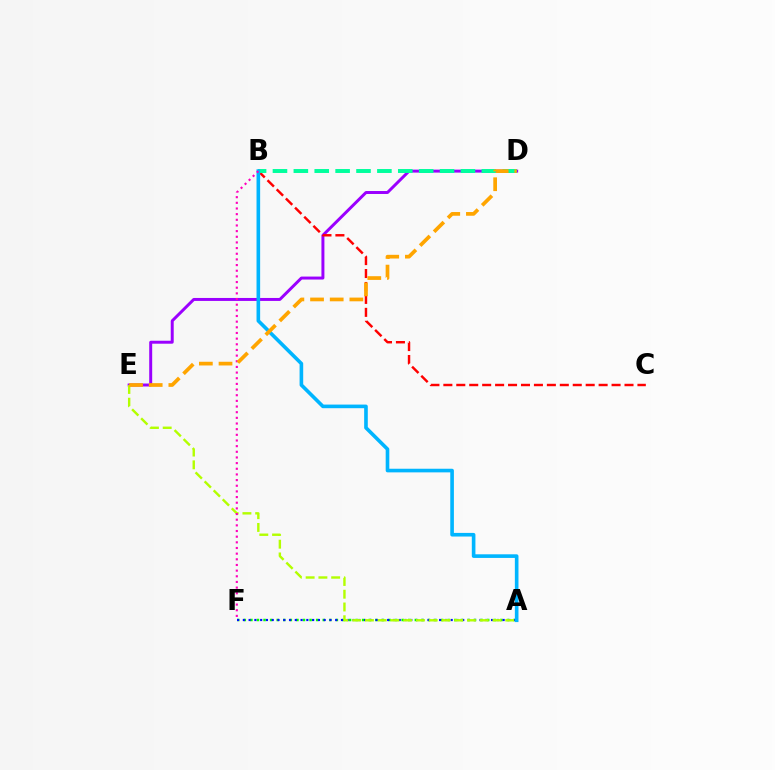{('D', 'E'): [{'color': '#9b00ff', 'line_style': 'solid', 'thickness': 2.14}, {'color': '#ffa500', 'line_style': 'dashed', 'thickness': 2.67}], ('B', 'C'): [{'color': '#ff0000', 'line_style': 'dashed', 'thickness': 1.76}], ('A', 'F'): [{'color': '#08ff00', 'line_style': 'dotted', 'thickness': 1.79}, {'color': '#0010ff', 'line_style': 'dotted', 'thickness': 1.57}], ('B', 'D'): [{'color': '#00ff9d', 'line_style': 'dashed', 'thickness': 2.84}], ('A', 'E'): [{'color': '#b3ff00', 'line_style': 'dashed', 'thickness': 1.73}], ('A', 'B'): [{'color': '#00b5ff', 'line_style': 'solid', 'thickness': 2.61}], ('B', 'F'): [{'color': '#ff00bd', 'line_style': 'dotted', 'thickness': 1.54}]}